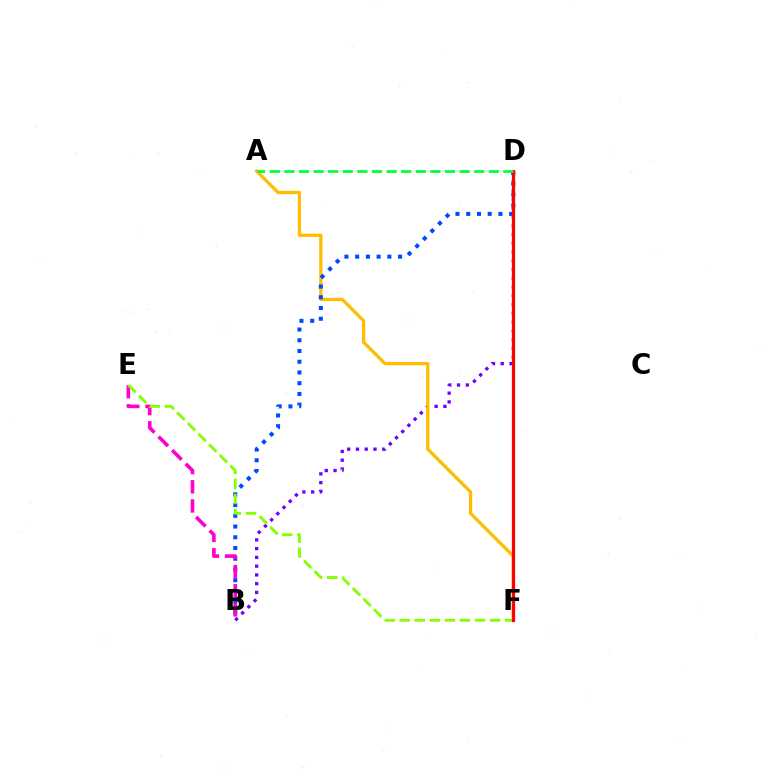{('B', 'D'): [{'color': '#7200ff', 'line_style': 'dotted', 'thickness': 2.38}, {'color': '#004bff', 'line_style': 'dotted', 'thickness': 2.92}], ('A', 'F'): [{'color': '#ffbd00', 'line_style': 'solid', 'thickness': 2.36}], ('B', 'E'): [{'color': '#ff00cf', 'line_style': 'dashed', 'thickness': 2.6}], ('D', 'F'): [{'color': '#00fff6', 'line_style': 'dashed', 'thickness': 1.82}, {'color': '#ff0000', 'line_style': 'solid', 'thickness': 2.33}], ('E', 'F'): [{'color': '#84ff00', 'line_style': 'dashed', 'thickness': 2.04}], ('A', 'D'): [{'color': '#00ff39', 'line_style': 'dashed', 'thickness': 1.98}]}